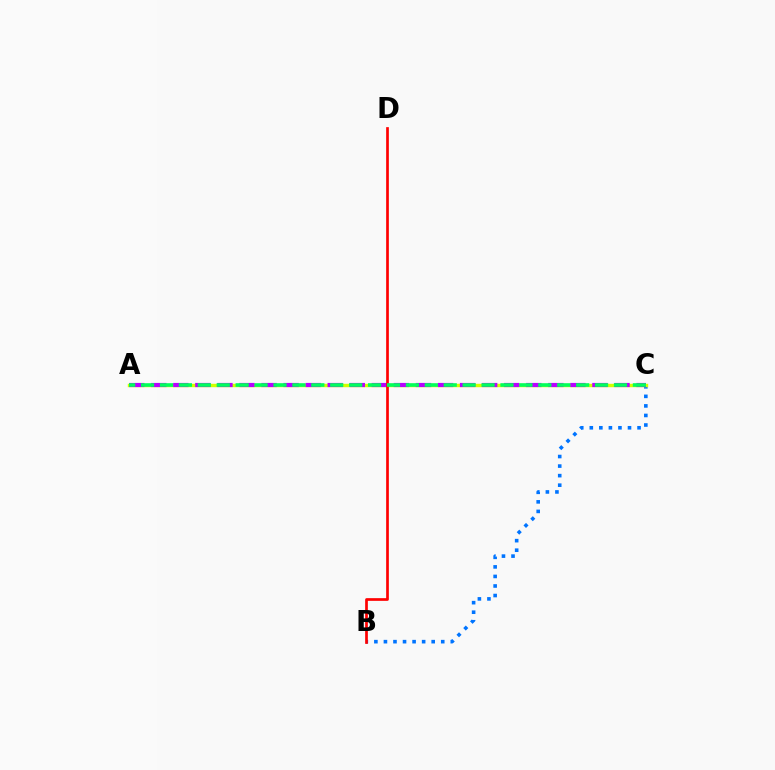{('B', 'C'): [{'color': '#0074ff', 'line_style': 'dotted', 'thickness': 2.6}], ('A', 'C'): [{'color': '#d1ff00', 'line_style': 'solid', 'thickness': 2.46}, {'color': '#b900ff', 'line_style': 'dashed', 'thickness': 3.0}, {'color': '#00ff5c', 'line_style': 'dashed', 'thickness': 2.57}], ('B', 'D'): [{'color': '#ff0000', 'line_style': 'solid', 'thickness': 1.94}]}